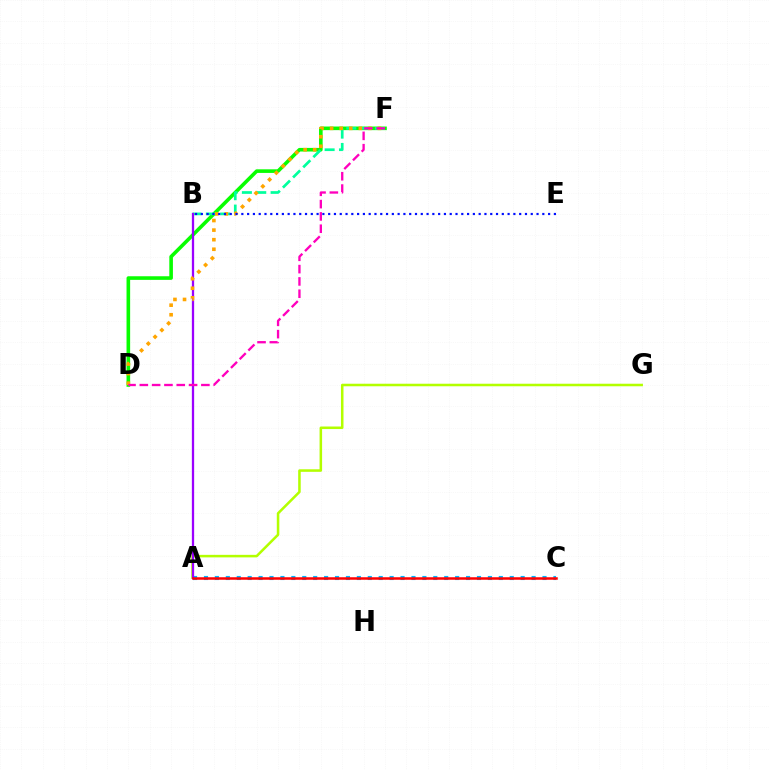{('A', 'C'): [{'color': '#00b5ff', 'line_style': 'dotted', 'thickness': 2.97}, {'color': '#ff0000', 'line_style': 'solid', 'thickness': 1.81}], ('D', 'F'): [{'color': '#08ff00', 'line_style': 'solid', 'thickness': 2.6}, {'color': '#ffa500', 'line_style': 'dotted', 'thickness': 2.6}, {'color': '#ff00bd', 'line_style': 'dashed', 'thickness': 1.67}], ('A', 'G'): [{'color': '#b3ff00', 'line_style': 'solid', 'thickness': 1.83}], ('B', 'F'): [{'color': '#00ff9d', 'line_style': 'dashed', 'thickness': 1.95}], ('A', 'B'): [{'color': '#9b00ff', 'line_style': 'solid', 'thickness': 1.64}], ('B', 'E'): [{'color': '#0010ff', 'line_style': 'dotted', 'thickness': 1.57}]}